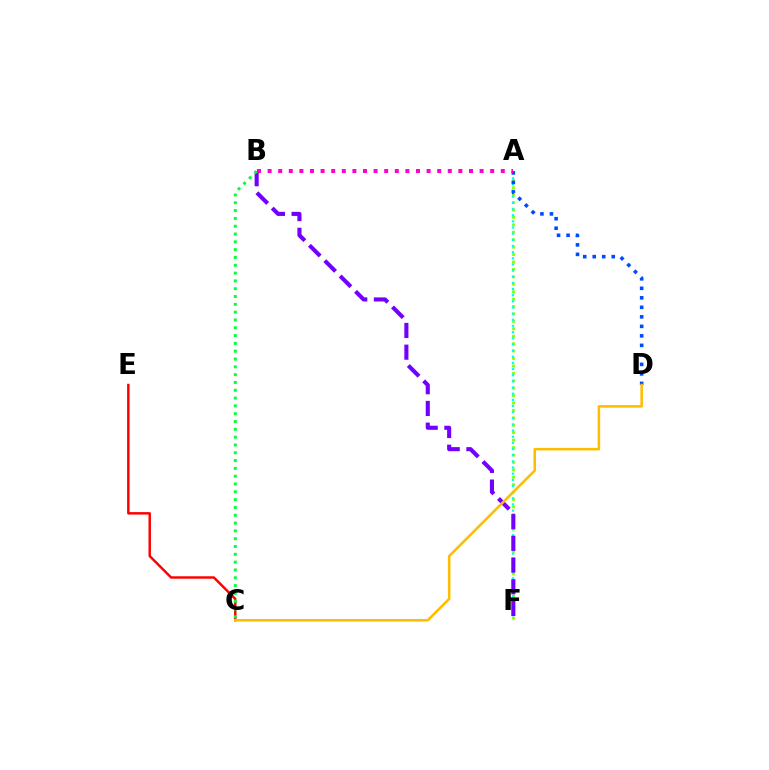{('A', 'F'): [{'color': '#84ff00', 'line_style': 'dotted', 'thickness': 2.02}, {'color': '#00fff6', 'line_style': 'dotted', 'thickness': 1.67}], ('C', 'E'): [{'color': '#ff0000', 'line_style': 'solid', 'thickness': 1.77}], ('B', 'F'): [{'color': '#7200ff', 'line_style': 'dashed', 'thickness': 2.95}], ('B', 'C'): [{'color': '#00ff39', 'line_style': 'dotted', 'thickness': 2.12}], ('A', 'D'): [{'color': '#004bff', 'line_style': 'dotted', 'thickness': 2.58}], ('C', 'D'): [{'color': '#ffbd00', 'line_style': 'solid', 'thickness': 1.83}], ('A', 'B'): [{'color': '#ff00cf', 'line_style': 'dotted', 'thickness': 2.88}]}